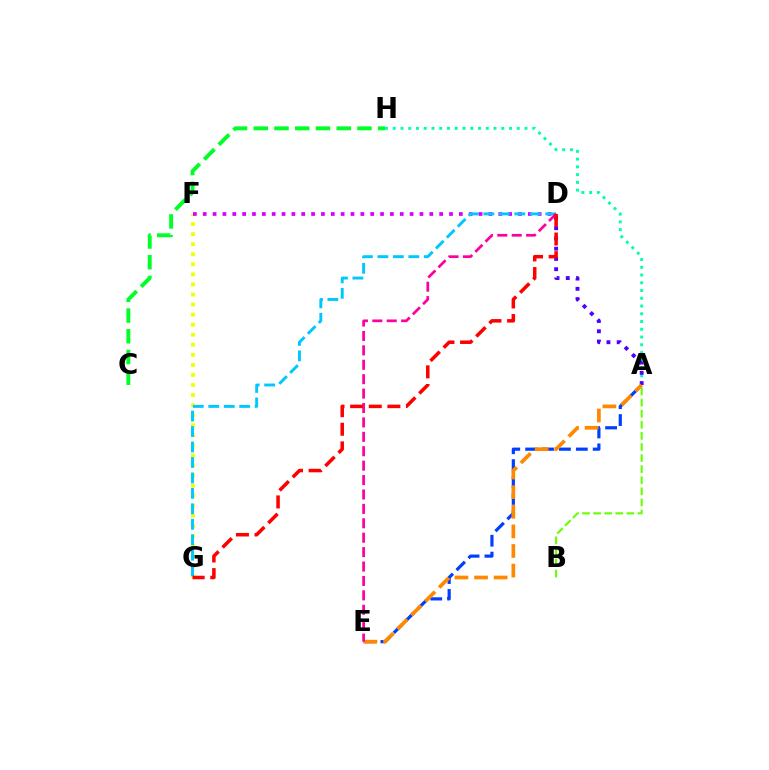{('A', 'H'): [{'color': '#00ffaf', 'line_style': 'dotted', 'thickness': 2.11}], ('F', 'G'): [{'color': '#eeff00', 'line_style': 'dotted', 'thickness': 2.73}], ('A', 'E'): [{'color': '#003fff', 'line_style': 'dashed', 'thickness': 2.29}, {'color': '#ff8800', 'line_style': 'dashed', 'thickness': 2.66}], ('A', 'B'): [{'color': '#66ff00', 'line_style': 'dashed', 'thickness': 1.51}], ('A', 'D'): [{'color': '#4f00ff', 'line_style': 'dotted', 'thickness': 2.79}], ('D', 'F'): [{'color': '#d600ff', 'line_style': 'dotted', 'thickness': 2.68}], ('D', 'G'): [{'color': '#00c7ff', 'line_style': 'dashed', 'thickness': 2.1}, {'color': '#ff0000', 'line_style': 'dashed', 'thickness': 2.53}], ('C', 'H'): [{'color': '#00ff27', 'line_style': 'dashed', 'thickness': 2.82}], ('D', 'E'): [{'color': '#ff00a0', 'line_style': 'dashed', 'thickness': 1.96}]}